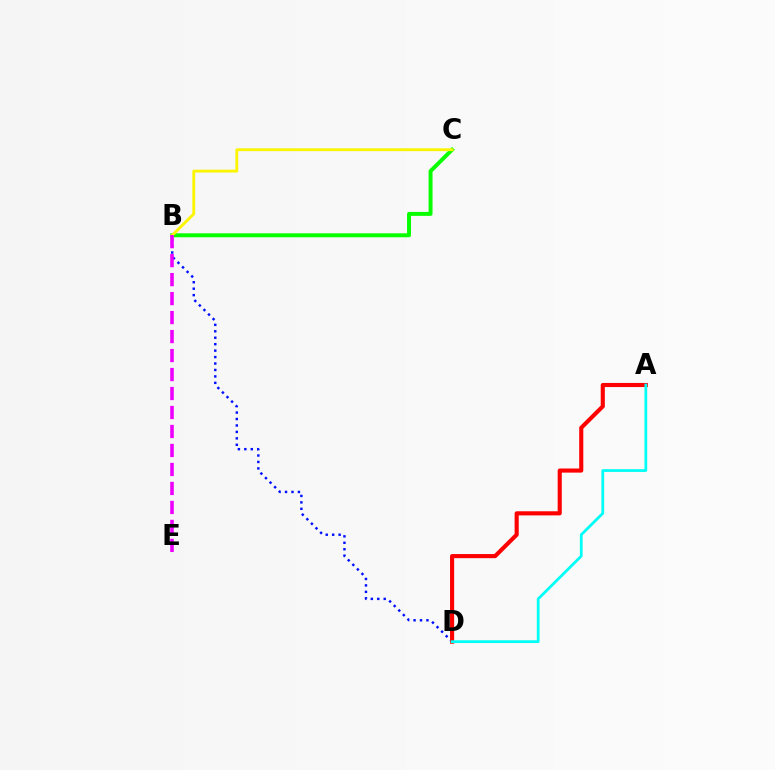{('B', 'D'): [{'color': '#0010ff', 'line_style': 'dotted', 'thickness': 1.75}], ('B', 'C'): [{'color': '#08ff00', 'line_style': 'solid', 'thickness': 2.85}, {'color': '#fcf500', 'line_style': 'solid', 'thickness': 2.05}], ('B', 'E'): [{'color': '#ee00ff', 'line_style': 'dashed', 'thickness': 2.58}], ('A', 'D'): [{'color': '#ff0000', 'line_style': 'solid', 'thickness': 2.96}, {'color': '#00fff6', 'line_style': 'solid', 'thickness': 1.99}]}